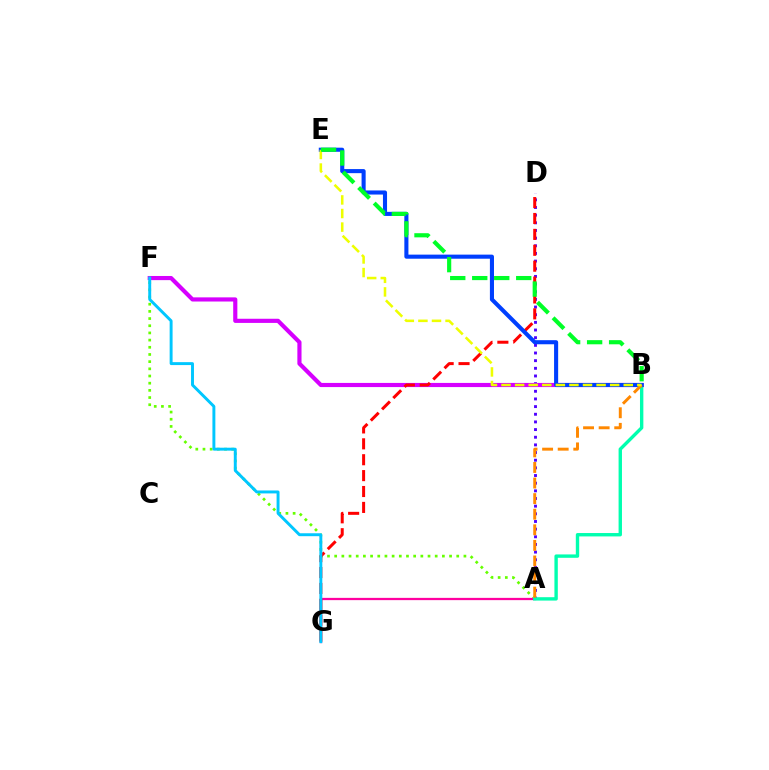{('A', 'F'): [{'color': '#66ff00', 'line_style': 'dotted', 'thickness': 1.95}], ('A', 'D'): [{'color': '#4f00ff', 'line_style': 'dotted', 'thickness': 2.08}], ('B', 'F'): [{'color': '#d600ff', 'line_style': 'solid', 'thickness': 2.99}], ('A', 'G'): [{'color': '#ff00a0', 'line_style': 'solid', 'thickness': 1.63}], ('A', 'B'): [{'color': '#00ffaf', 'line_style': 'solid', 'thickness': 2.43}, {'color': '#ff8800', 'line_style': 'dashed', 'thickness': 2.12}], ('D', 'G'): [{'color': '#ff0000', 'line_style': 'dashed', 'thickness': 2.16}], ('B', 'E'): [{'color': '#003fff', 'line_style': 'solid', 'thickness': 2.94}, {'color': '#eeff00', 'line_style': 'dashed', 'thickness': 1.84}, {'color': '#00ff27', 'line_style': 'dashed', 'thickness': 2.99}], ('F', 'G'): [{'color': '#00c7ff', 'line_style': 'solid', 'thickness': 2.11}]}